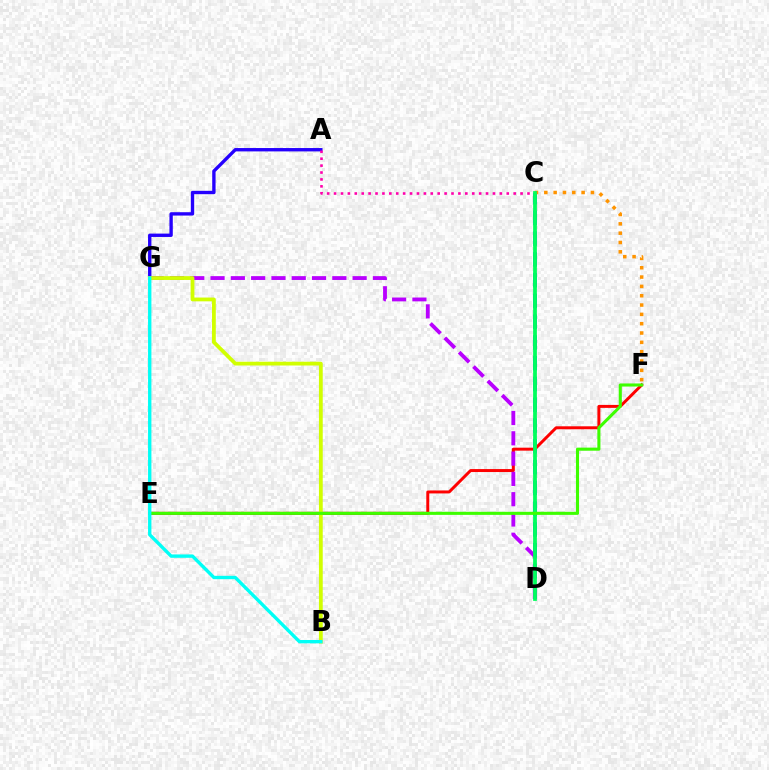{('A', 'G'): [{'color': '#2500ff', 'line_style': 'solid', 'thickness': 2.42}], ('C', 'D'): [{'color': '#0074ff', 'line_style': 'dashed', 'thickness': 2.82}, {'color': '#00ff5c', 'line_style': 'solid', 'thickness': 2.71}], ('A', 'C'): [{'color': '#ff00ac', 'line_style': 'dotted', 'thickness': 1.88}], ('E', 'F'): [{'color': '#ff0000', 'line_style': 'solid', 'thickness': 2.14}, {'color': '#3dff00', 'line_style': 'solid', 'thickness': 2.22}], ('D', 'G'): [{'color': '#b900ff', 'line_style': 'dashed', 'thickness': 2.76}], ('C', 'F'): [{'color': '#ff9400', 'line_style': 'dotted', 'thickness': 2.53}], ('B', 'G'): [{'color': '#d1ff00', 'line_style': 'solid', 'thickness': 2.73}, {'color': '#00fff6', 'line_style': 'solid', 'thickness': 2.42}]}